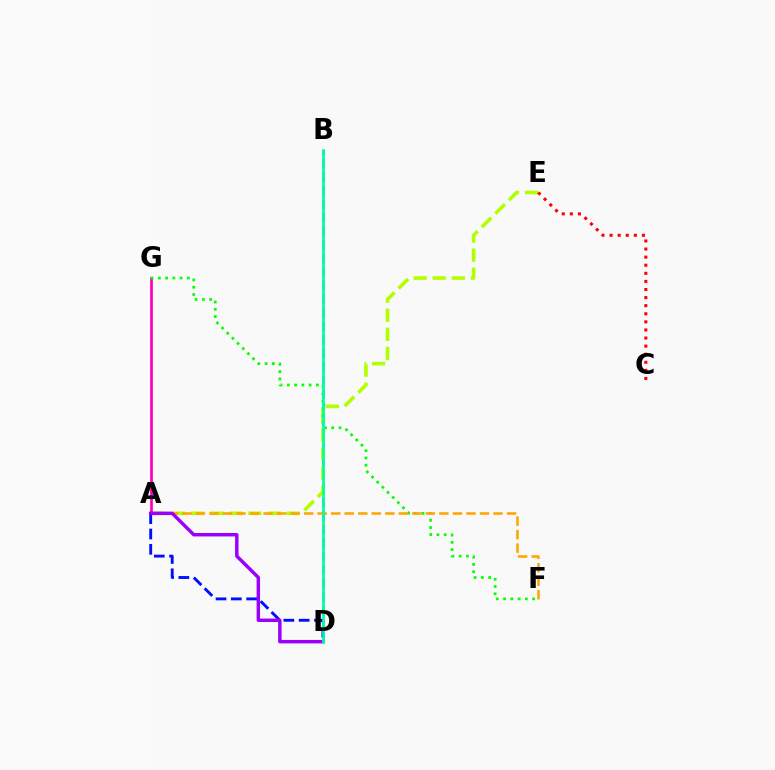{('A', 'G'): [{'color': '#ff00bd', 'line_style': 'solid', 'thickness': 1.96}], ('B', 'D'): [{'color': '#00b5ff', 'line_style': 'dashed', 'thickness': 1.84}, {'color': '#00ff9d', 'line_style': 'solid', 'thickness': 1.9}], ('A', 'E'): [{'color': '#b3ff00', 'line_style': 'dashed', 'thickness': 2.59}], ('F', 'G'): [{'color': '#08ff00', 'line_style': 'dotted', 'thickness': 1.97}], ('A', 'F'): [{'color': '#ffa500', 'line_style': 'dashed', 'thickness': 1.84}], ('A', 'D'): [{'color': '#0010ff', 'line_style': 'dashed', 'thickness': 2.08}, {'color': '#9b00ff', 'line_style': 'solid', 'thickness': 2.49}], ('C', 'E'): [{'color': '#ff0000', 'line_style': 'dotted', 'thickness': 2.2}]}